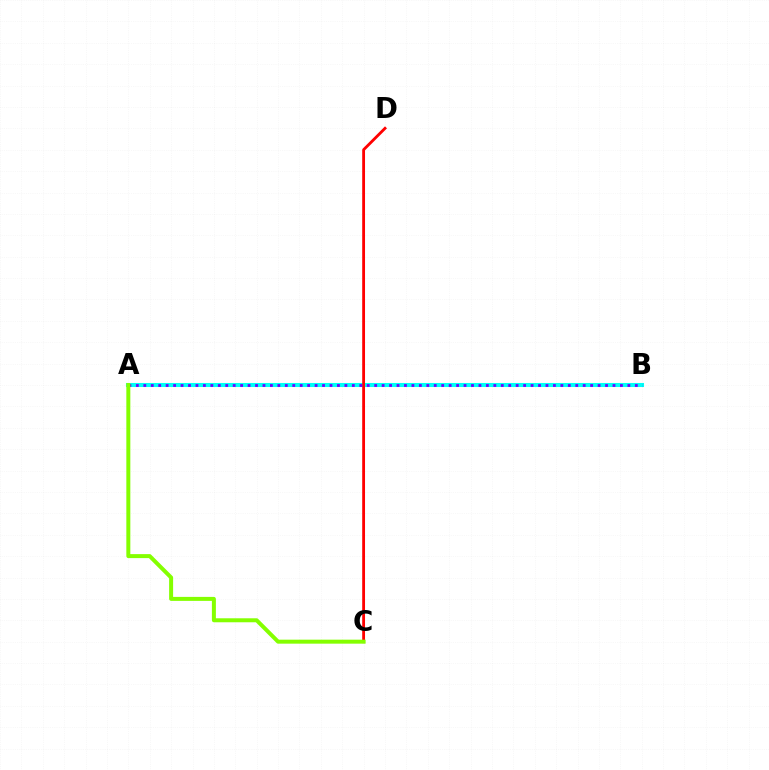{('A', 'B'): [{'color': '#00fff6', 'line_style': 'solid', 'thickness': 2.92}, {'color': '#7200ff', 'line_style': 'dotted', 'thickness': 2.02}], ('C', 'D'): [{'color': '#ff0000', 'line_style': 'solid', 'thickness': 2.03}], ('A', 'C'): [{'color': '#84ff00', 'line_style': 'solid', 'thickness': 2.87}]}